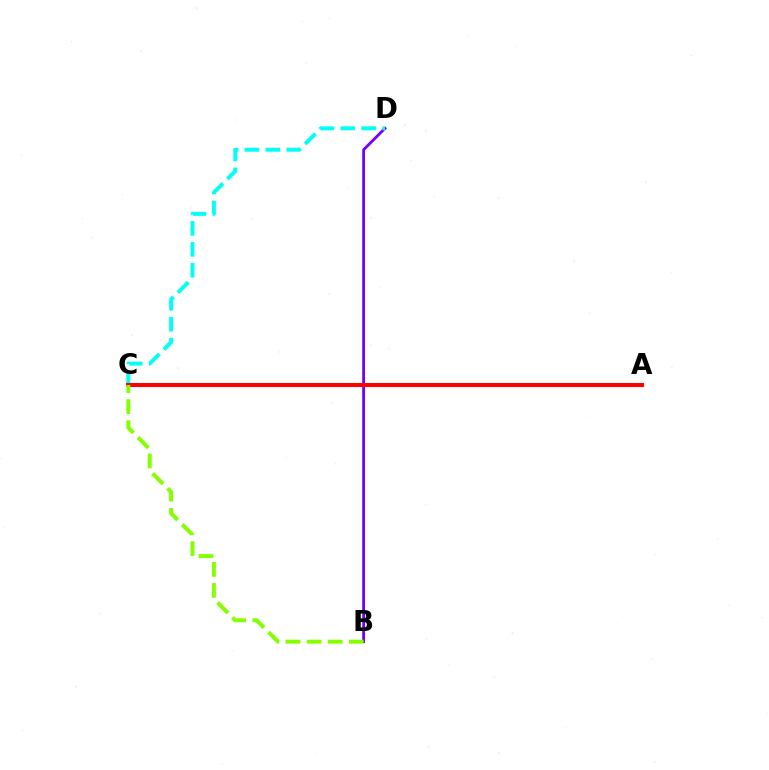{('B', 'D'): [{'color': '#7200ff', 'line_style': 'solid', 'thickness': 2.03}], ('C', 'D'): [{'color': '#00fff6', 'line_style': 'dashed', 'thickness': 2.84}], ('A', 'C'): [{'color': '#ff0000', 'line_style': 'solid', 'thickness': 2.91}], ('B', 'C'): [{'color': '#84ff00', 'line_style': 'dashed', 'thickness': 2.86}]}